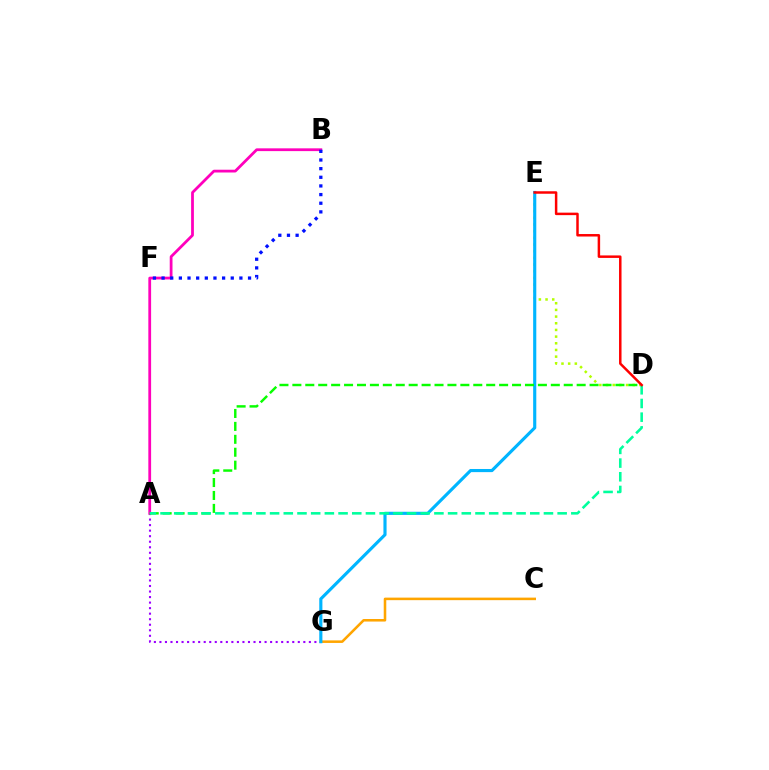{('D', 'E'): [{'color': '#b3ff00', 'line_style': 'dotted', 'thickness': 1.81}, {'color': '#ff0000', 'line_style': 'solid', 'thickness': 1.79}], ('A', 'G'): [{'color': '#9b00ff', 'line_style': 'dotted', 'thickness': 1.5}], ('C', 'G'): [{'color': '#ffa500', 'line_style': 'solid', 'thickness': 1.84}], ('E', 'G'): [{'color': '#00b5ff', 'line_style': 'solid', 'thickness': 2.26}], ('A', 'B'): [{'color': '#ff00bd', 'line_style': 'solid', 'thickness': 2.0}], ('A', 'D'): [{'color': '#08ff00', 'line_style': 'dashed', 'thickness': 1.76}, {'color': '#00ff9d', 'line_style': 'dashed', 'thickness': 1.86}], ('B', 'F'): [{'color': '#0010ff', 'line_style': 'dotted', 'thickness': 2.35}]}